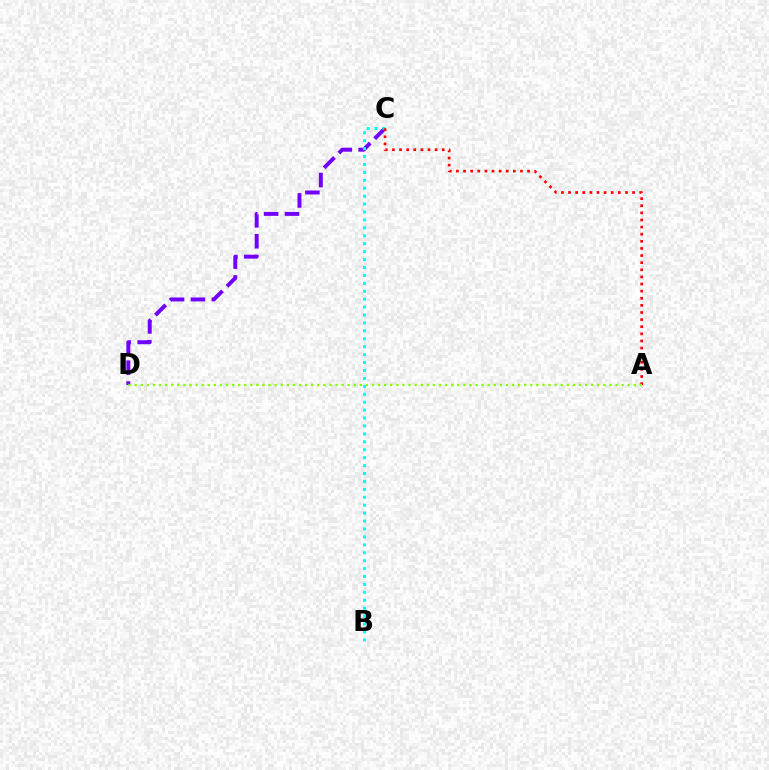{('C', 'D'): [{'color': '#7200ff', 'line_style': 'dashed', 'thickness': 2.84}], ('B', 'C'): [{'color': '#00fff6', 'line_style': 'dotted', 'thickness': 2.15}], ('A', 'C'): [{'color': '#ff0000', 'line_style': 'dotted', 'thickness': 1.93}], ('A', 'D'): [{'color': '#84ff00', 'line_style': 'dotted', 'thickness': 1.65}]}